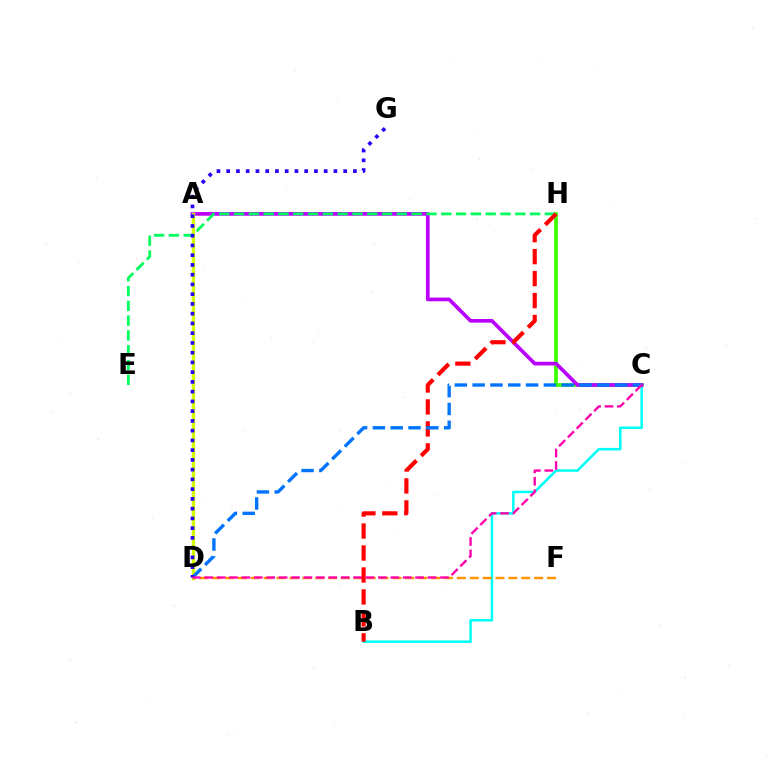{('C', 'H'): [{'color': '#3dff00', 'line_style': 'solid', 'thickness': 2.68}], ('B', 'C'): [{'color': '#00fff6', 'line_style': 'solid', 'thickness': 1.82}], ('A', 'C'): [{'color': '#b900ff', 'line_style': 'solid', 'thickness': 2.65}], ('A', 'D'): [{'color': '#d1ff00', 'line_style': 'solid', 'thickness': 2.41}], ('D', 'F'): [{'color': '#ff9400', 'line_style': 'dashed', 'thickness': 1.75}], ('E', 'H'): [{'color': '#00ff5c', 'line_style': 'dashed', 'thickness': 2.01}], ('B', 'H'): [{'color': '#ff0000', 'line_style': 'dashed', 'thickness': 2.98}], ('C', 'D'): [{'color': '#0074ff', 'line_style': 'dashed', 'thickness': 2.42}, {'color': '#ff00ac', 'line_style': 'dashed', 'thickness': 1.69}], ('D', 'G'): [{'color': '#2500ff', 'line_style': 'dotted', 'thickness': 2.65}]}